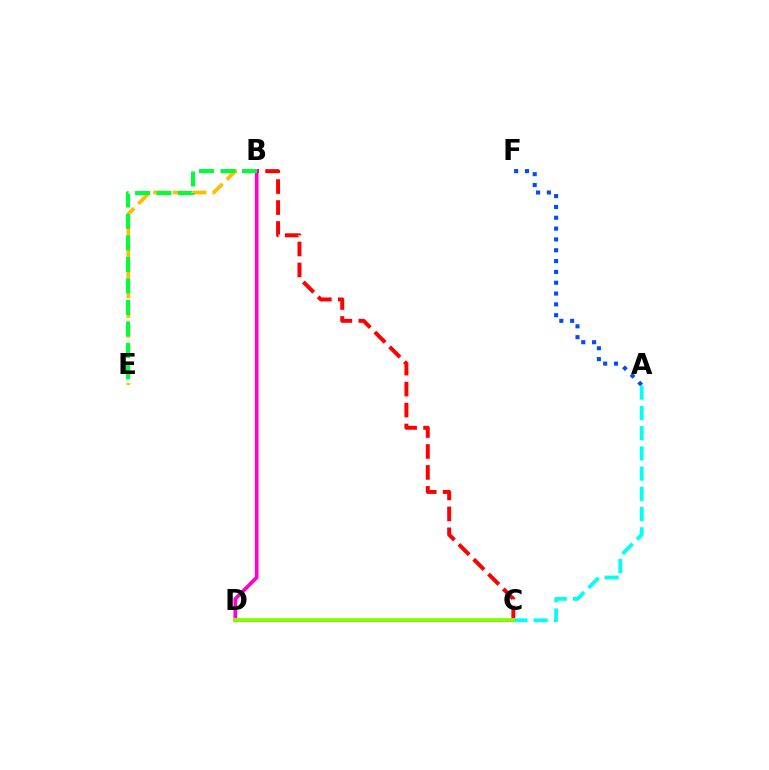{('B', 'C'): [{'color': '#ff0000', 'line_style': 'dashed', 'thickness': 2.85}], ('B', 'E'): [{'color': '#ffbd00', 'line_style': 'dashed', 'thickness': 2.68}, {'color': '#00ff39', 'line_style': 'dashed', 'thickness': 2.92}], ('B', 'D'): [{'color': '#ff00cf', 'line_style': 'solid', 'thickness': 2.63}], ('C', 'D'): [{'color': '#7200ff', 'line_style': 'solid', 'thickness': 1.97}, {'color': '#84ff00', 'line_style': 'solid', 'thickness': 2.74}], ('A', 'F'): [{'color': '#004bff', 'line_style': 'dotted', 'thickness': 2.94}], ('A', 'C'): [{'color': '#00fff6', 'line_style': 'dashed', 'thickness': 2.75}]}